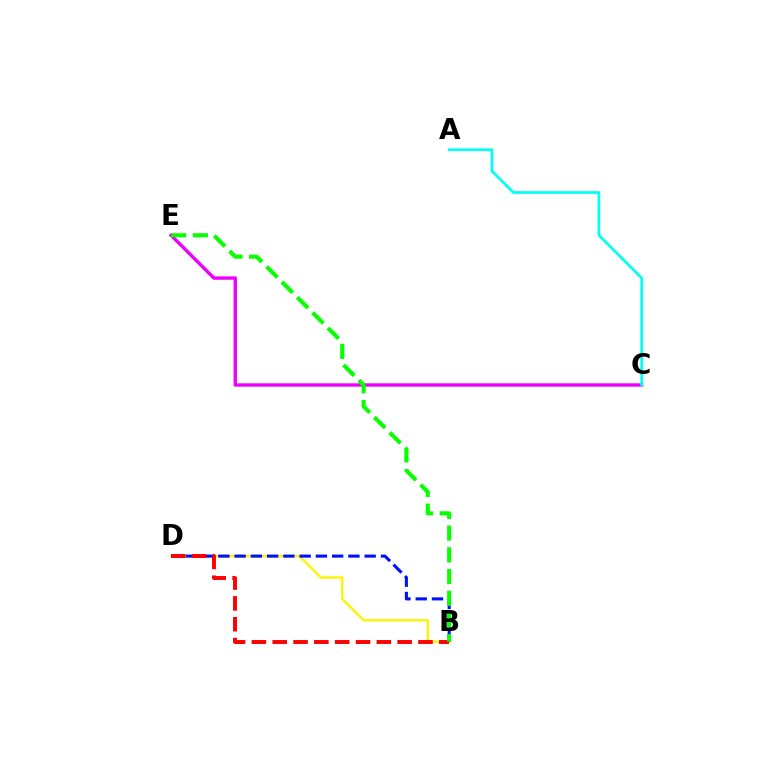{('B', 'D'): [{'color': '#fcf500', 'line_style': 'solid', 'thickness': 1.71}, {'color': '#0010ff', 'line_style': 'dashed', 'thickness': 2.21}, {'color': '#ff0000', 'line_style': 'dashed', 'thickness': 2.83}], ('C', 'E'): [{'color': '#ee00ff', 'line_style': 'solid', 'thickness': 2.43}], ('B', 'E'): [{'color': '#08ff00', 'line_style': 'dashed', 'thickness': 2.95}], ('A', 'C'): [{'color': '#00fff6', 'line_style': 'solid', 'thickness': 1.95}]}